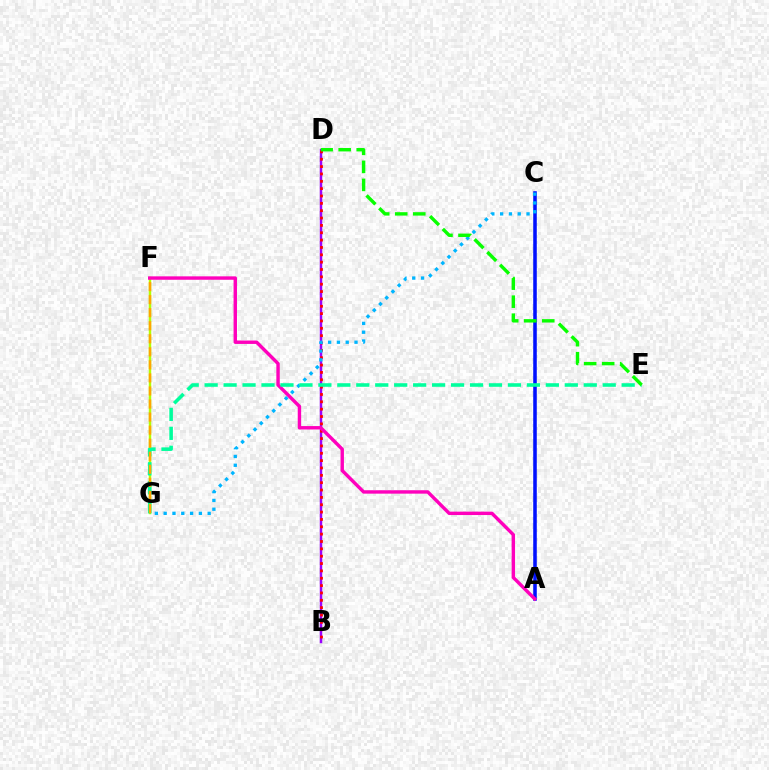{('A', 'C'): [{'color': '#0010ff', 'line_style': 'solid', 'thickness': 2.56}], ('B', 'D'): [{'color': '#9b00ff', 'line_style': 'solid', 'thickness': 1.78}, {'color': '#ff0000', 'line_style': 'dotted', 'thickness': 2.0}], ('F', 'G'): [{'color': '#b3ff00', 'line_style': 'solid', 'thickness': 1.77}, {'color': '#ffa500', 'line_style': 'dashed', 'thickness': 1.77}], ('A', 'F'): [{'color': '#ff00bd', 'line_style': 'solid', 'thickness': 2.46}], ('C', 'G'): [{'color': '#00b5ff', 'line_style': 'dotted', 'thickness': 2.39}], ('E', 'G'): [{'color': '#00ff9d', 'line_style': 'dashed', 'thickness': 2.58}], ('D', 'E'): [{'color': '#08ff00', 'line_style': 'dashed', 'thickness': 2.45}]}